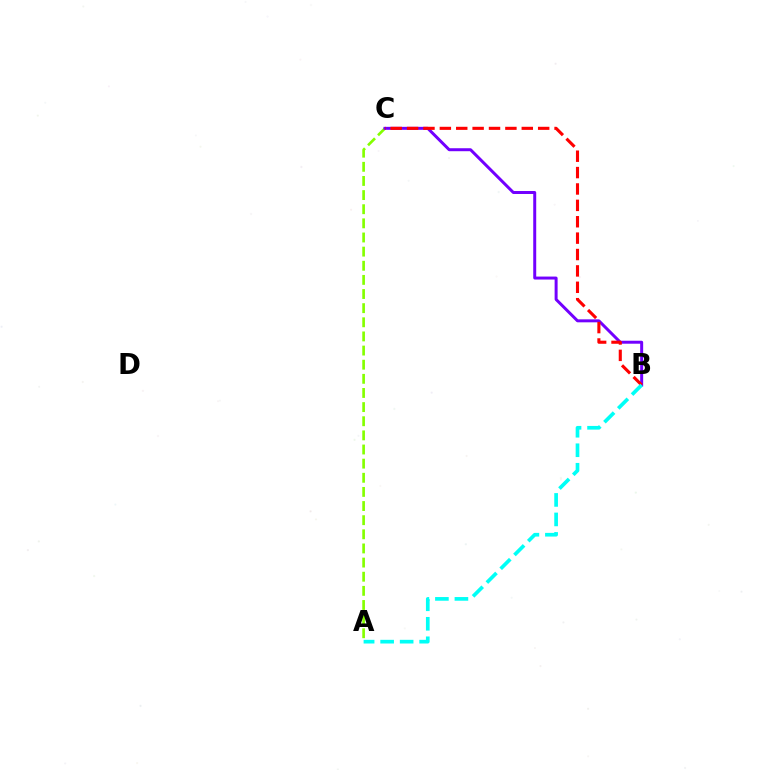{('A', 'C'): [{'color': '#84ff00', 'line_style': 'dashed', 'thickness': 1.92}], ('B', 'C'): [{'color': '#7200ff', 'line_style': 'solid', 'thickness': 2.14}, {'color': '#ff0000', 'line_style': 'dashed', 'thickness': 2.23}], ('A', 'B'): [{'color': '#00fff6', 'line_style': 'dashed', 'thickness': 2.65}]}